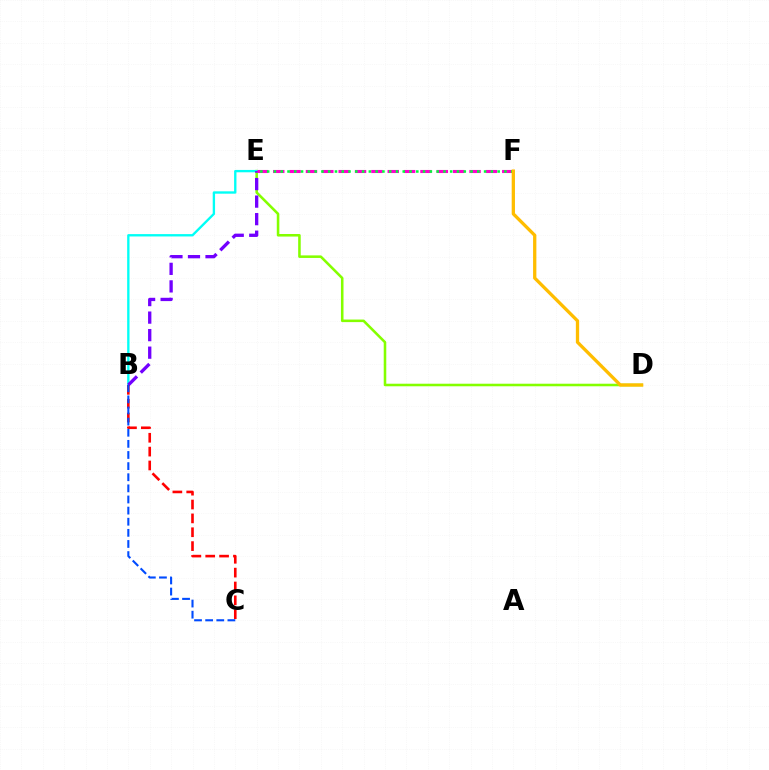{('D', 'E'): [{'color': '#84ff00', 'line_style': 'solid', 'thickness': 1.84}], ('B', 'E'): [{'color': '#00fff6', 'line_style': 'solid', 'thickness': 1.69}, {'color': '#7200ff', 'line_style': 'dashed', 'thickness': 2.38}], ('E', 'F'): [{'color': '#ff00cf', 'line_style': 'dashed', 'thickness': 2.22}, {'color': '#00ff39', 'line_style': 'dotted', 'thickness': 1.84}], ('B', 'C'): [{'color': '#ff0000', 'line_style': 'dashed', 'thickness': 1.88}, {'color': '#004bff', 'line_style': 'dashed', 'thickness': 1.51}], ('D', 'F'): [{'color': '#ffbd00', 'line_style': 'solid', 'thickness': 2.37}]}